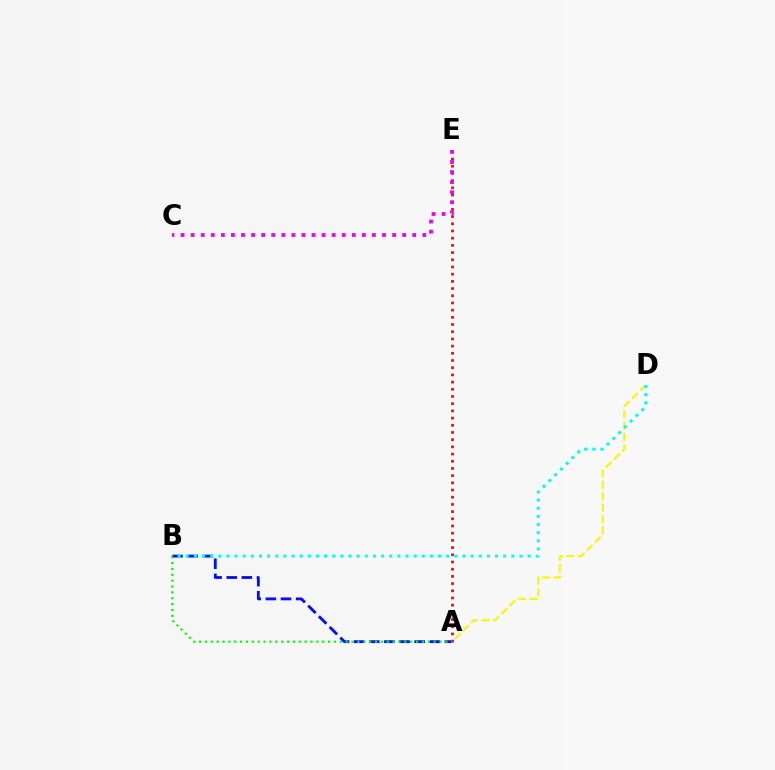{('A', 'D'): [{'color': '#fcf500', 'line_style': 'dashed', 'thickness': 1.55}], ('A', 'E'): [{'color': '#ff0000', 'line_style': 'dotted', 'thickness': 1.96}], ('A', 'B'): [{'color': '#0010ff', 'line_style': 'dashed', 'thickness': 2.05}, {'color': '#08ff00', 'line_style': 'dotted', 'thickness': 1.59}], ('B', 'D'): [{'color': '#00fff6', 'line_style': 'dotted', 'thickness': 2.21}], ('C', 'E'): [{'color': '#ee00ff', 'line_style': 'dotted', 'thickness': 2.74}]}